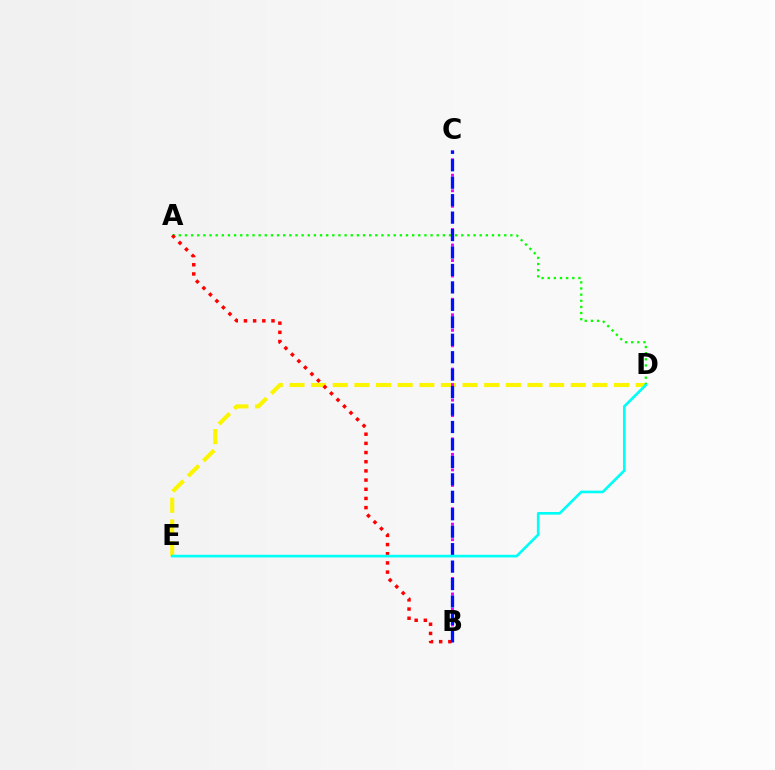{('D', 'E'): [{'color': '#fcf500', 'line_style': 'dashed', 'thickness': 2.94}, {'color': '#00fff6', 'line_style': 'solid', 'thickness': 1.91}], ('B', 'C'): [{'color': '#ee00ff', 'line_style': 'dotted', 'thickness': 2.11}, {'color': '#0010ff', 'line_style': 'dashed', 'thickness': 2.37}], ('A', 'D'): [{'color': '#08ff00', 'line_style': 'dotted', 'thickness': 1.67}], ('A', 'B'): [{'color': '#ff0000', 'line_style': 'dotted', 'thickness': 2.49}]}